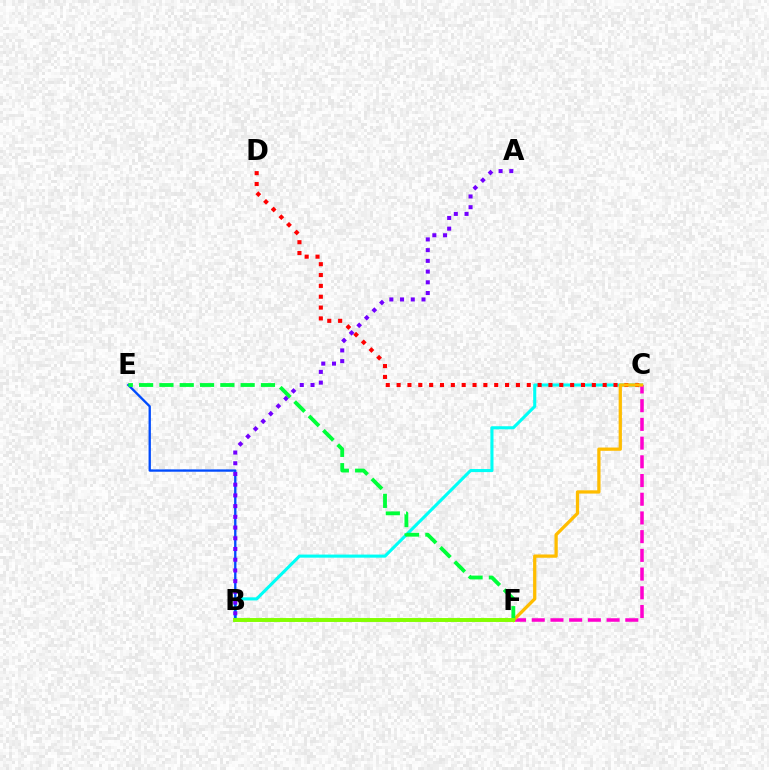{('B', 'C'): [{'color': '#00fff6', 'line_style': 'solid', 'thickness': 2.22}], ('C', 'D'): [{'color': '#ff0000', 'line_style': 'dotted', 'thickness': 2.95}], ('B', 'E'): [{'color': '#004bff', 'line_style': 'solid', 'thickness': 1.68}], ('C', 'F'): [{'color': '#ff00cf', 'line_style': 'dashed', 'thickness': 2.54}, {'color': '#ffbd00', 'line_style': 'solid', 'thickness': 2.35}], ('E', 'F'): [{'color': '#00ff39', 'line_style': 'dashed', 'thickness': 2.76}], ('A', 'B'): [{'color': '#7200ff', 'line_style': 'dotted', 'thickness': 2.91}], ('B', 'F'): [{'color': '#84ff00', 'line_style': 'solid', 'thickness': 2.83}]}